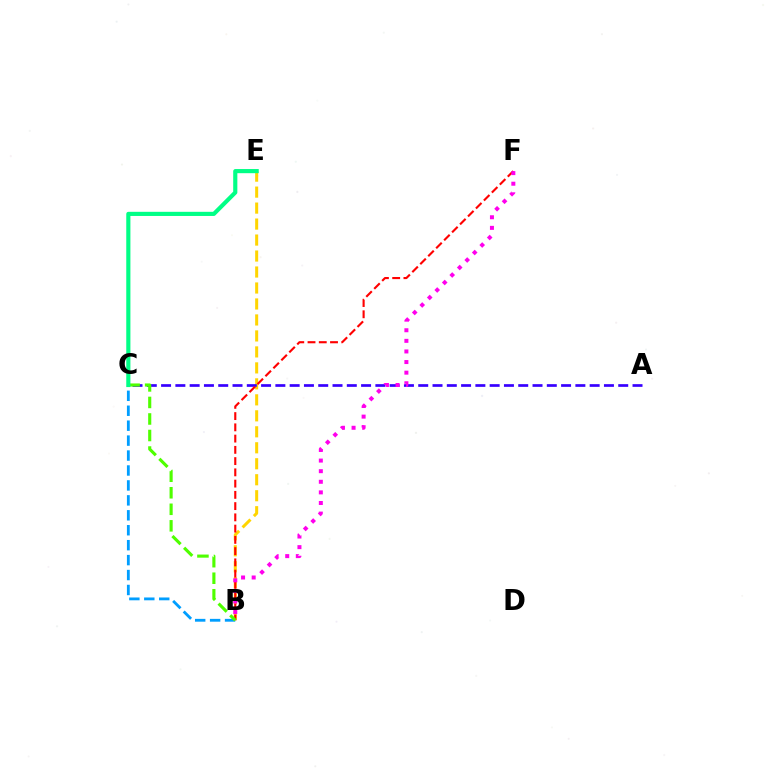{('B', 'E'): [{'color': '#ffd500', 'line_style': 'dashed', 'thickness': 2.17}], ('A', 'C'): [{'color': '#3700ff', 'line_style': 'dashed', 'thickness': 1.94}], ('B', 'F'): [{'color': '#ff0000', 'line_style': 'dashed', 'thickness': 1.53}, {'color': '#ff00ed', 'line_style': 'dotted', 'thickness': 2.88}], ('B', 'C'): [{'color': '#009eff', 'line_style': 'dashed', 'thickness': 2.03}, {'color': '#4fff00', 'line_style': 'dashed', 'thickness': 2.25}], ('C', 'E'): [{'color': '#00ff86', 'line_style': 'solid', 'thickness': 2.99}]}